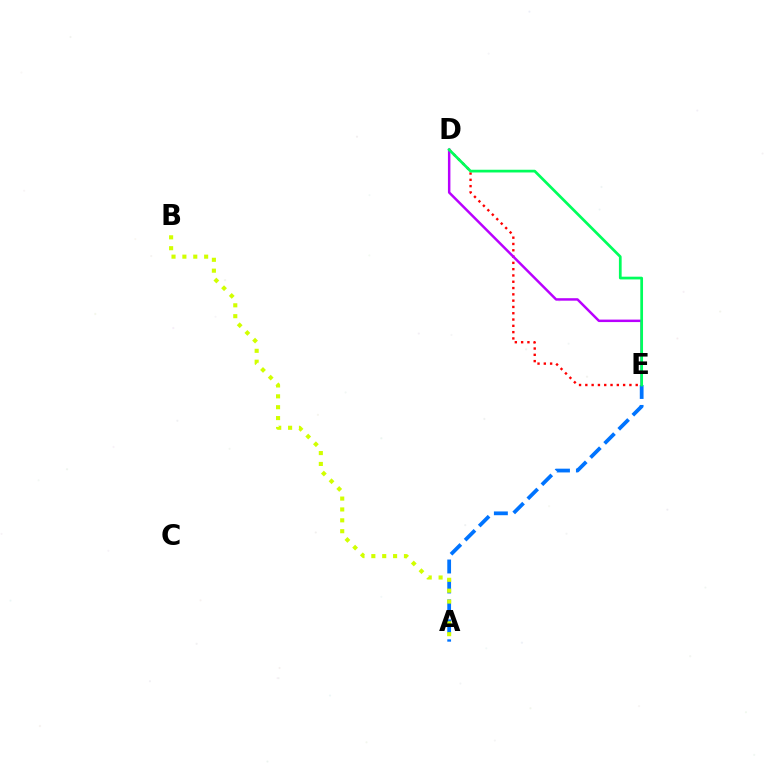{('D', 'E'): [{'color': '#ff0000', 'line_style': 'dotted', 'thickness': 1.71}, {'color': '#b900ff', 'line_style': 'solid', 'thickness': 1.79}, {'color': '#00ff5c', 'line_style': 'solid', 'thickness': 1.96}], ('A', 'E'): [{'color': '#0074ff', 'line_style': 'dashed', 'thickness': 2.71}], ('A', 'B'): [{'color': '#d1ff00', 'line_style': 'dotted', 'thickness': 2.95}]}